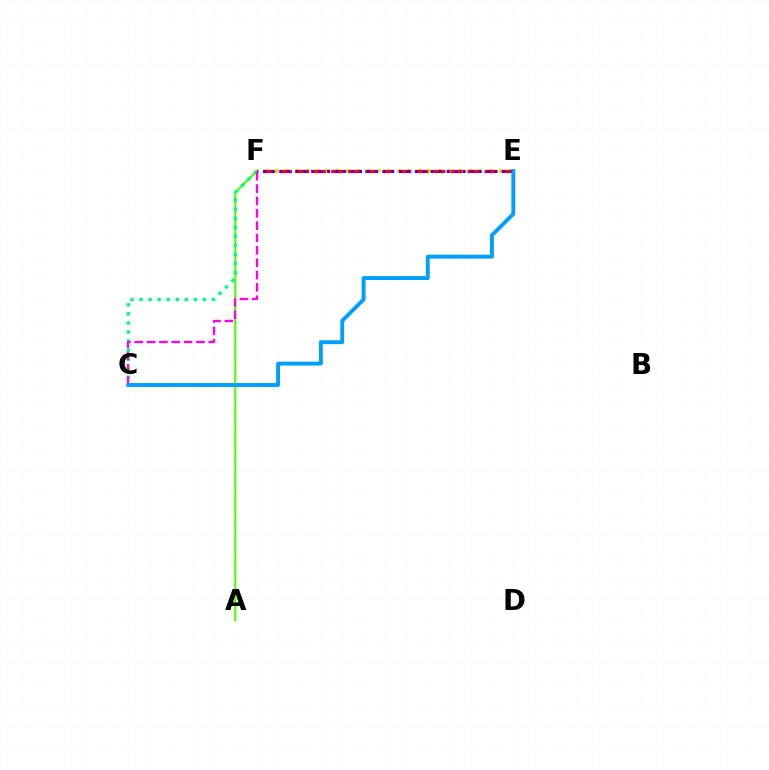{('A', 'F'): [{'color': '#4fff00', 'line_style': 'solid', 'thickness': 1.56}], ('E', 'F'): [{'color': '#ffd500', 'line_style': 'dotted', 'thickness': 2.77}, {'color': '#ff0000', 'line_style': 'dashed', 'thickness': 2.32}, {'color': '#3700ff', 'line_style': 'dotted', 'thickness': 2.17}], ('C', 'F'): [{'color': '#00ff86', 'line_style': 'dotted', 'thickness': 2.46}, {'color': '#ff00ed', 'line_style': 'dashed', 'thickness': 1.68}], ('C', 'E'): [{'color': '#009eff', 'line_style': 'solid', 'thickness': 2.8}]}